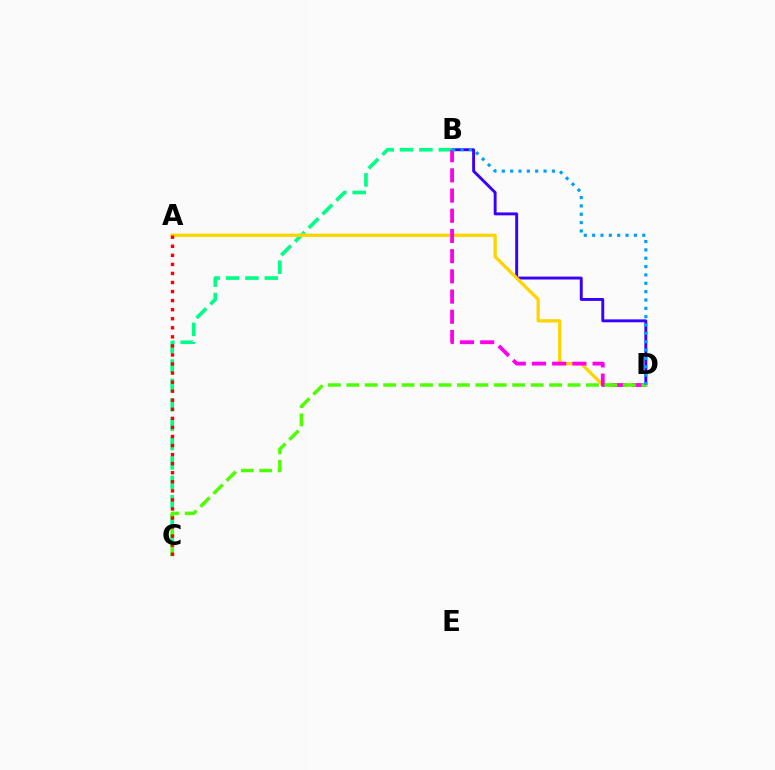{('B', 'D'): [{'color': '#3700ff', 'line_style': 'solid', 'thickness': 2.09}, {'color': '#ff00ed', 'line_style': 'dashed', 'thickness': 2.74}, {'color': '#009eff', 'line_style': 'dotted', 'thickness': 2.27}], ('B', 'C'): [{'color': '#00ff86', 'line_style': 'dashed', 'thickness': 2.63}], ('A', 'D'): [{'color': '#ffd500', 'line_style': 'solid', 'thickness': 2.38}], ('C', 'D'): [{'color': '#4fff00', 'line_style': 'dashed', 'thickness': 2.5}], ('A', 'C'): [{'color': '#ff0000', 'line_style': 'dotted', 'thickness': 2.46}]}